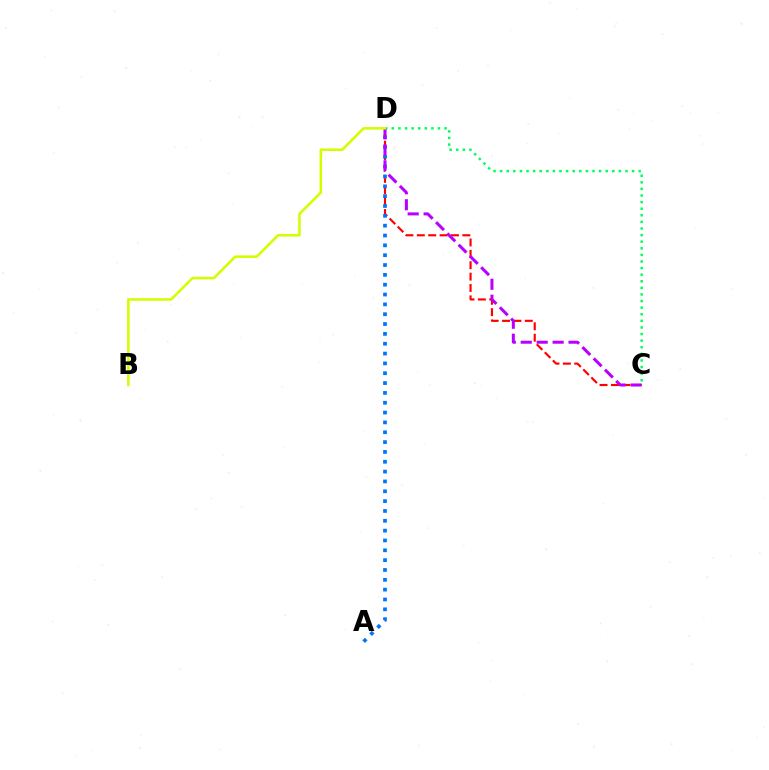{('C', 'D'): [{'color': '#ff0000', 'line_style': 'dashed', 'thickness': 1.55}, {'color': '#00ff5c', 'line_style': 'dotted', 'thickness': 1.79}, {'color': '#b900ff', 'line_style': 'dashed', 'thickness': 2.17}], ('A', 'D'): [{'color': '#0074ff', 'line_style': 'dotted', 'thickness': 2.67}], ('B', 'D'): [{'color': '#d1ff00', 'line_style': 'solid', 'thickness': 1.85}]}